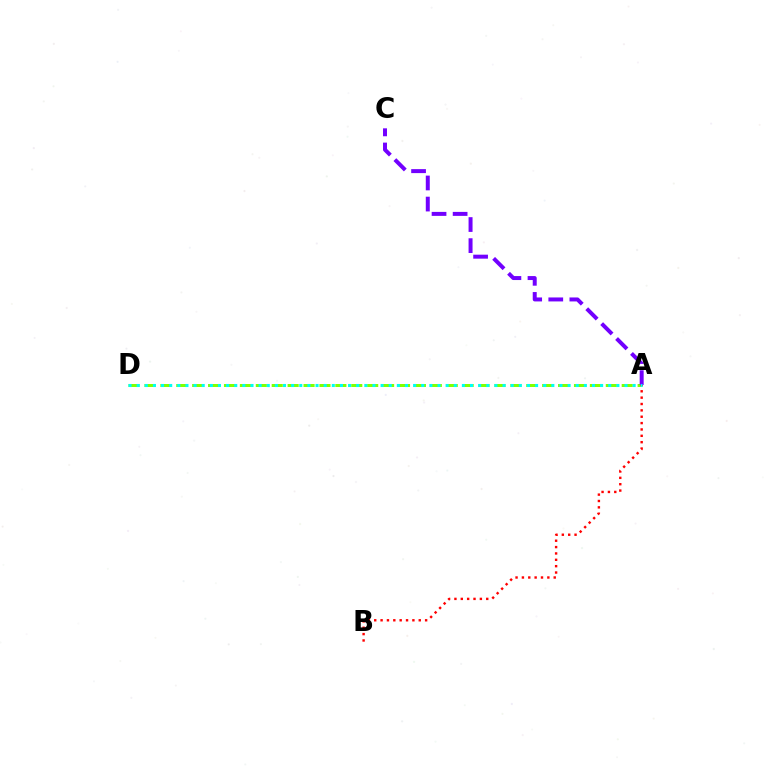{('A', 'D'): [{'color': '#84ff00', 'line_style': 'dashed', 'thickness': 2.16}, {'color': '#00fff6', 'line_style': 'dotted', 'thickness': 2.21}], ('A', 'C'): [{'color': '#7200ff', 'line_style': 'dashed', 'thickness': 2.86}], ('A', 'B'): [{'color': '#ff0000', 'line_style': 'dotted', 'thickness': 1.73}]}